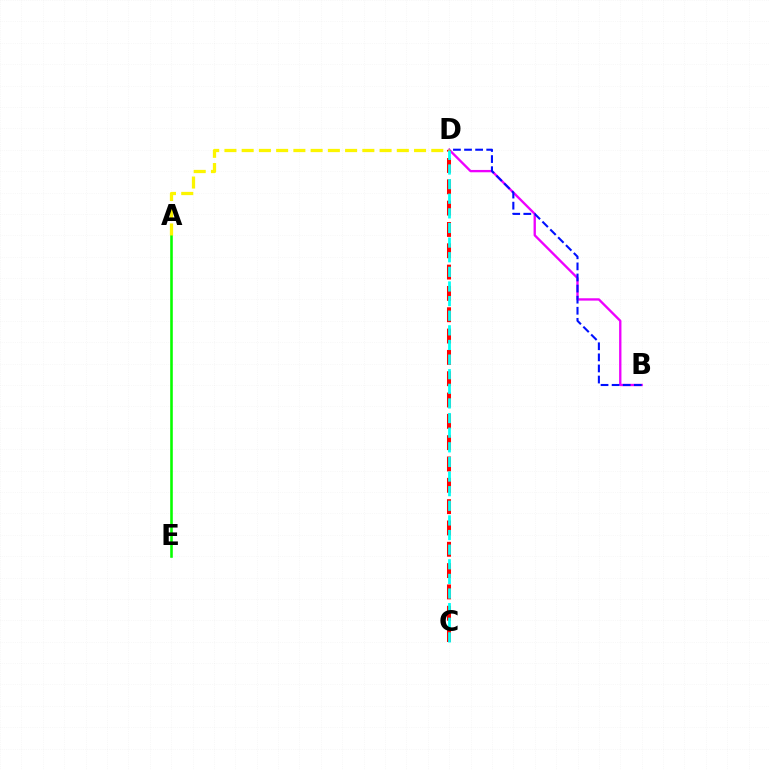{('B', 'D'): [{'color': '#ee00ff', 'line_style': 'solid', 'thickness': 1.68}, {'color': '#0010ff', 'line_style': 'dashed', 'thickness': 1.51}], ('C', 'D'): [{'color': '#ff0000', 'line_style': 'dashed', 'thickness': 2.9}, {'color': '#00fff6', 'line_style': 'dashed', 'thickness': 1.99}], ('A', 'E'): [{'color': '#08ff00', 'line_style': 'solid', 'thickness': 1.87}], ('A', 'D'): [{'color': '#fcf500', 'line_style': 'dashed', 'thickness': 2.34}]}